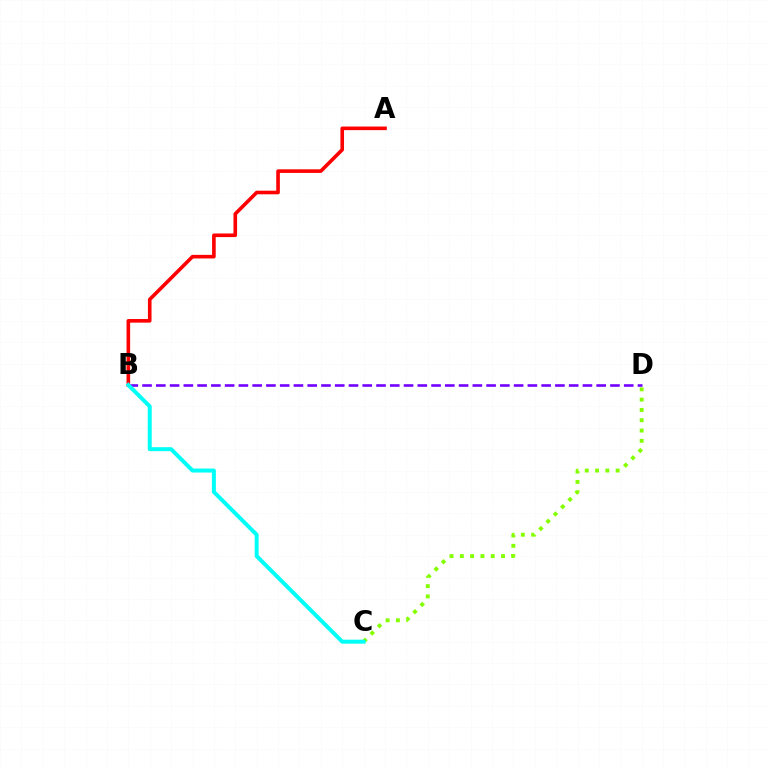{('B', 'D'): [{'color': '#7200ff', 'line_style': 'dashed', 'thickness': 1.87}], ('A', 'B'): [{'color': '#ff0000', 'line_style': 'solid', 'thickness': 2.6}], ('C', 'D'): [{'color': '#84ff00', 'line_style': 'dotted', 'thickness': 2.8}], ('B', 'C'): [{'color': '#00fff6', 'line_style': 'solid', 'thickness': 2.87}]}